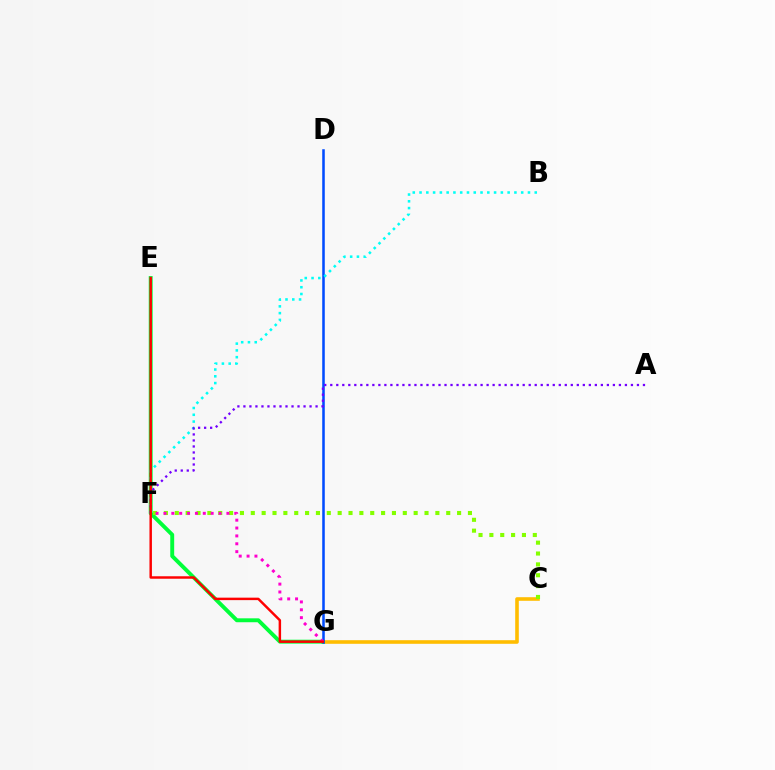{('C', 'G'): [{'color': '#ffbd00', 'line_style': 'solid', 'thickness': 2.59}], ('E', 'G'): [{'color': '#00ff39', 'line_style': 'solid', 'thickness': 2.82}, {'color': '#ff0000', 'line_style': 'solid', 'thickness': 1.77}], ('D', 'G'): [{'color': '#004bff', 'line_style': 'solid', 'thickness': 1.83}], ('C', 'F'): [{'color': '#84ff00', 'line_style': 'dotted', 'thickness': 2.95}], ('B', 'F'): [{'color': '#00fff6', 'line_style': 'dotted', 'thickness': 1.84}], ('F', 'G'): [{'color': '#ff00cf', 'line_style': 'dotted', 'thickness': 2.14}], ('A', 'F'): [{'color': '#7200ff', 'line_style': 'dotted', 'thickness': 1.63}]}